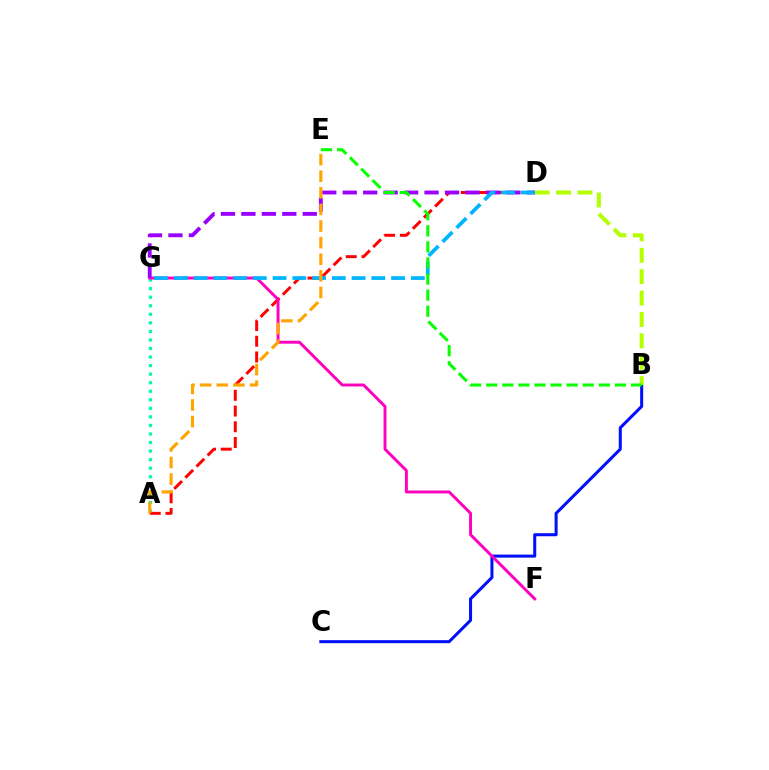{('B', 'C'): [{'color': '#0010ff', 'line_style': 'solid', 'thickness': 2.19}], ('A', 'G'): [{'color': '#00ff9d', 'line_style': 'dotted', 'thickness': 2.32}], ('B', 'D'): [{'color': '#b3ff00', 'line_style': 'dashed', 'thickness': 2.91}], ('A', 'D'): [{'color': '#ff0000', 'line_style': 'dashed', 'thickness': 2.14}], ('F', 'G'): [{'color': '#ff00bd', 'line_style': 'solid', 'thickness': 2.11}], ('D', 'G'): [{'color': '#9b00ff', 'line_style': 'dashed', 'thickness': 2.78}, {'color': '#00b5ff', 'line_style': 'dashed', 'thickness': 2.68}], ('A', 'E'): [{'color': '#ffa500', 'line_style': 'dashed', 'thickness': 2.26}], ('B', 'E'): [{'color': '#08ff00', 'line_style': 'dashed', 'thickness': 2.19}]}